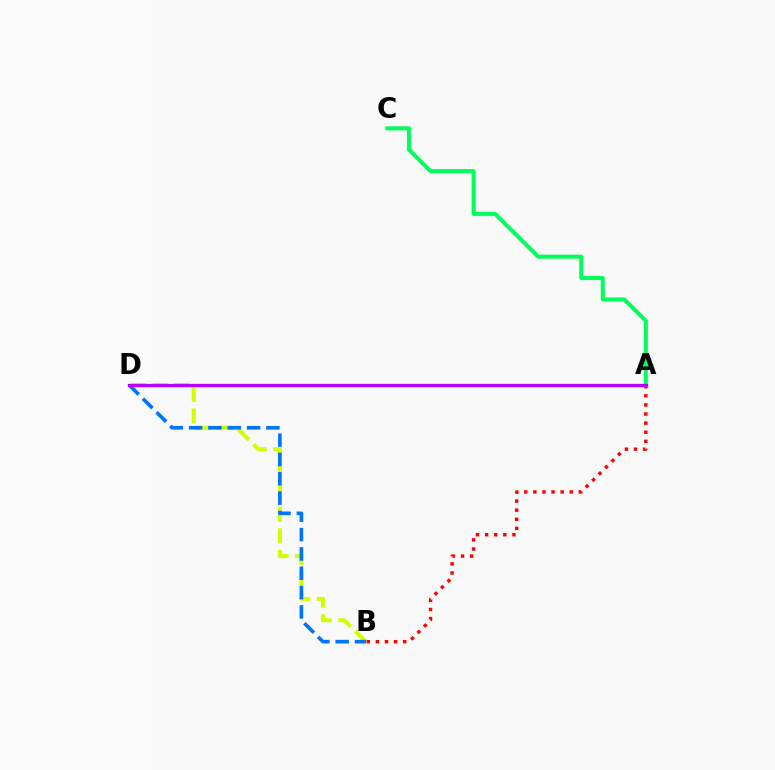{('B', 'D'): [{'color': '#d1ff00', 'line_style': 'dashed', 'thickness': 2.92}, {'color': '#0074ff', 'line_style': 'dashed', 'thickness': 2.63}], ('A', 'B'): [{'color': '#ff0000', 'line_style': 'dotted', 'thickness': 2.47}], ('A', 'C'): [{'color': '#00ff5c', 'line_style': 'solid', 'thickness': 2.91}], ('A', 'D'): [{'color': '#b900ff', 'line_style': 'solid', 'thickness': 2.38}]}